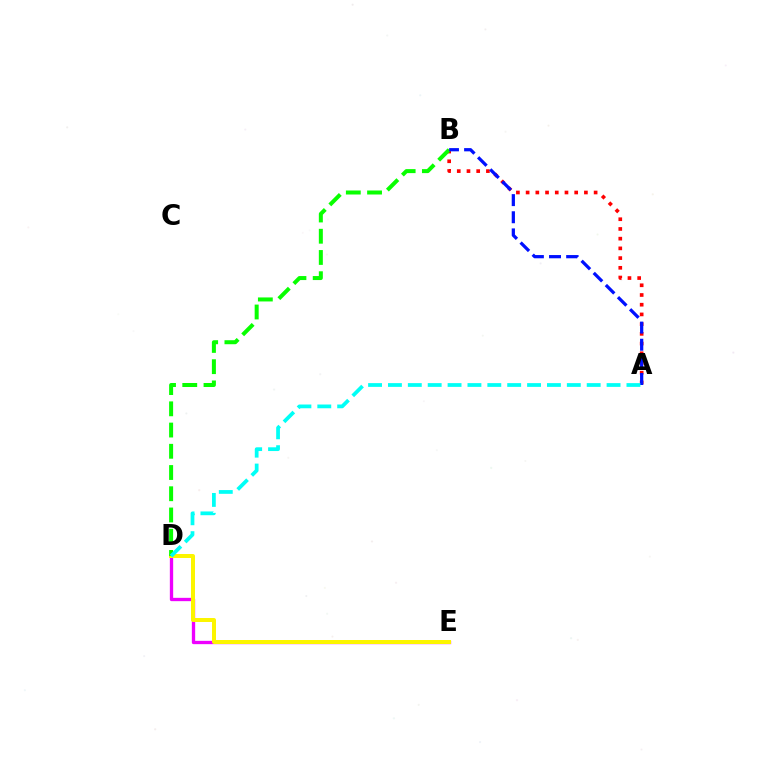{('D', 'E'): [{'color': '#ee00ff', 'line_style': 'solid', 'thickness': 2.39}, {'color': '#fcf500', 'line_style': 'solid', 'thickness': 2.88}], ('A', 'B'): [{'color': '#ff0000', 'line_style': 'dotted', 'thickness': 2.64}, {'color': '#0010ff', 'line_style': 'dashed', 'thickness': 2.33}], ('B', 'D'): [{'color': '#08ff00', 'line_style': 'dashed', 'thickness': 2.88}], ('A', 'D'): [{'color': '#00fff6', 'line_style': 'dashed', 'thickness': 2.7}]}